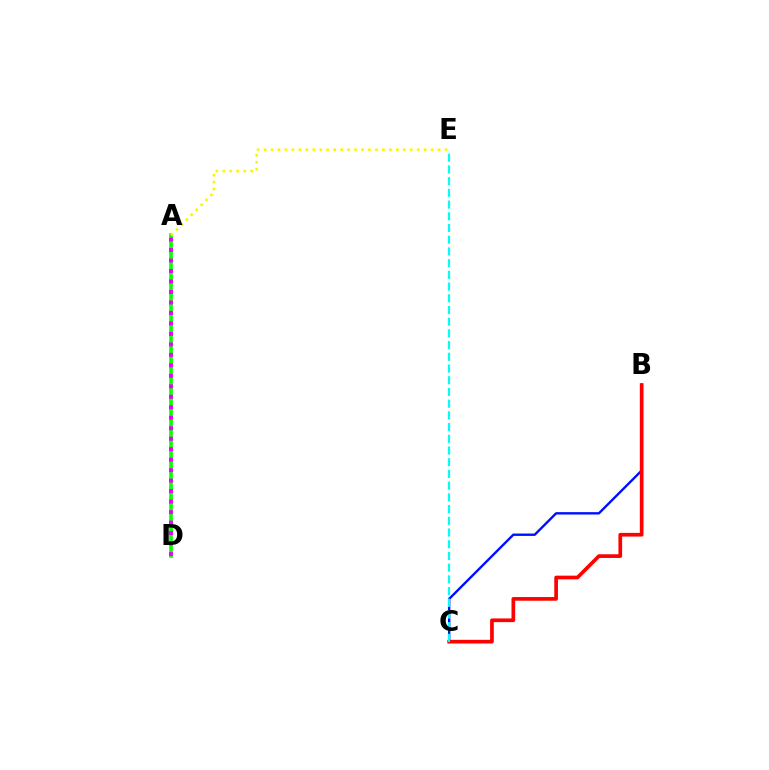{('B', 'C'): [{'color': '#0010ff', 'line_style': 'solid', 'thickness': 1.72}, {'color': '#ff0000', 'line_style': 'solid', 'thickness': 2.65}], ('A', 'D'): [{'color': '#08ff00', 'line_style': 'solid', 'thickness': 2.62}, {'color': '#ee00ff', 'line_style': 'dotted', 'thickness': 2.85}], ('A', 'E'): [{'color': '#fcf500', 'line_style': 'dotted', 'thickness': 1.89}], ('C', 'E'): [{'color': '#00fff6', 'line_style': 'dashed', 'thickness': 1.59}]}